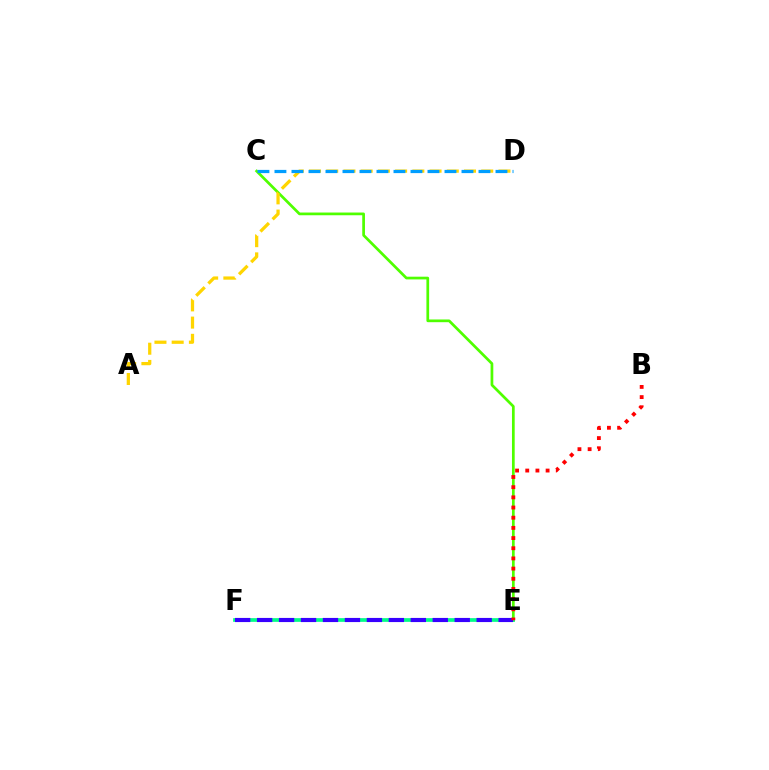{('E', 'F'): [{'color': '#ff00ed', 'line_style': 'solid', 'thickness': 1.58}, {'color': '#00ff86', 'line_style': 'solid', 'thickness': 2.65}, {'color': '#3700ff', 'line_style': 'dashed', 'thickness': 2.98}], ('C', 'E'): [{'color': '#4fff00', 'line_style': 'solid', 'thickness': 1.96}], ('B', 'E'): [{'color': '#ff0000', 'line_style': 'dotted', 'thickness': 2.76}], ('A', 'D'): [{'color': '#ffd500', 'line_style': 'dashed', 'thickness': 2.34}], ('C', 'D'): [{'color': '#009eff', 'line_style': 'dashed', 'thickness': 2.31}]}